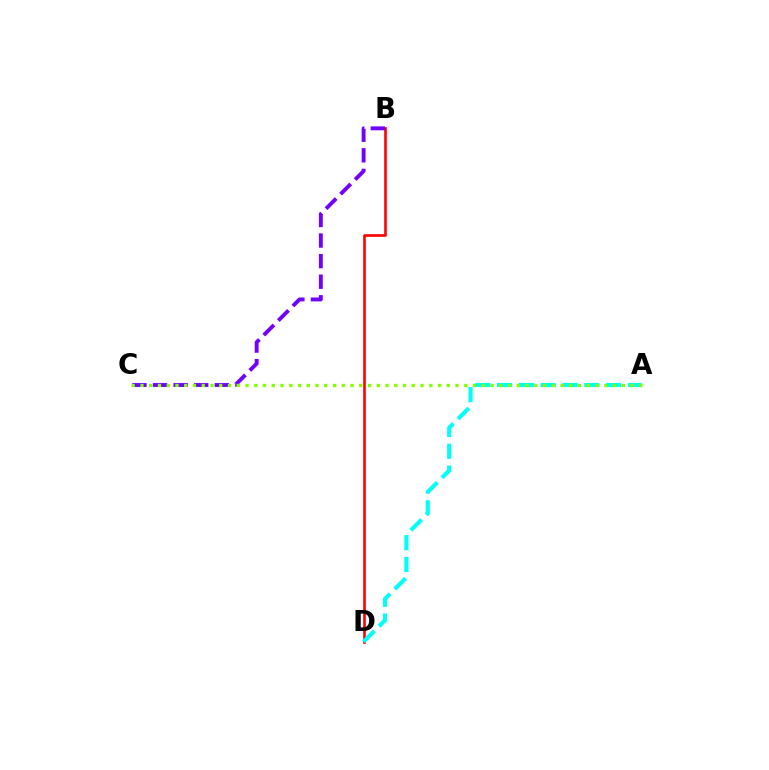{('B', 'D'): [{'color': '#ff0000', 'line_style': 'solid', 'thickness': 1.88}], ('B', 'C'): [{'color': '#7200ff', 'line_style': 'dashed', 'thickness': 2.8}], ('A', 'D'): [{'color': '#00fff6', 'line_style': 'dashed', 'thickness': 2.96}], ('A', 'C'): [{'color': '#84ff00', 'line_style': 'dotted', 'thickness': 2.38}]}